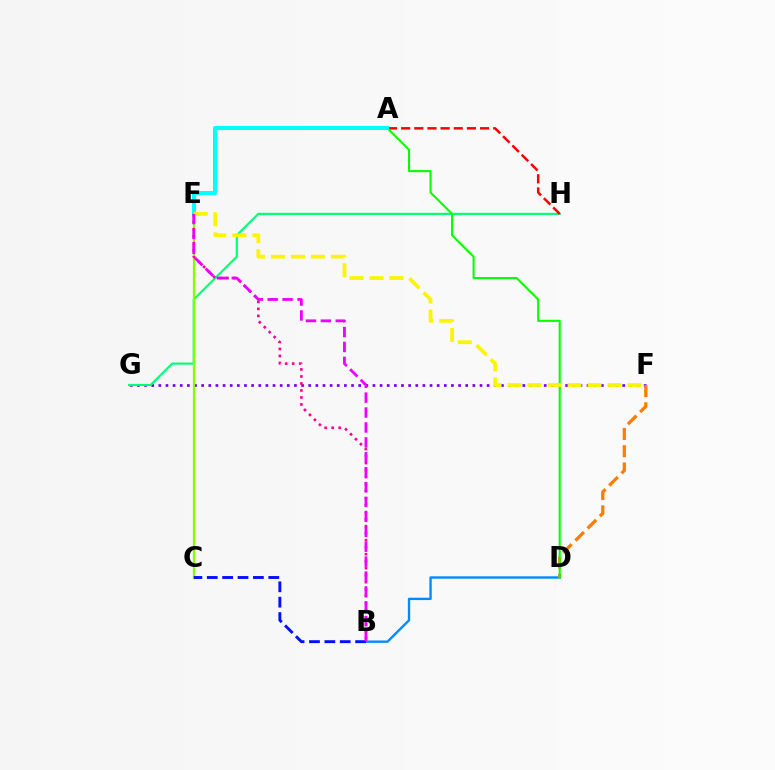{('B', 'D'): [{'color': '#008cff', 'line_style': 'solid', 'thickness': 1.71}], ('F', 'G'): [{'color': '#7200ff', 'line_style': 'dotted', 'thickness': 1.94}], ('G', 'H'): [{'color': '#00ff74', 'line_style': 'solid', 'thickness': 1.55}], ('C', 'E'): [{'color': '#84ff00', 'line_style': 'solid', 'thickness': 1.61}], ('A', 'H'): [{'color': '#ff0000', 'line_style': 'dashed', 'thickness': 1.79}], ('D', 'F'): [{'color': '#ff7c00', 'line_style': 'dashed', 'thickness': 2.35}], ('B', 'E'): [{'color': '#ff0094', 'line_style': 'dotted', 'thickness': 1.9}, {'color': '#ee00ff', 'line_style': 'dashed', 'thickness': 2.03}], ('B', 'C'): [{'color': '#0010ff', 'line_style': 'dashed', 'thickness': 2.09}], ('A', 'D'): [{'color': '#08ff00', 'line_style': 'solid', 'thickness': 1.5}], ('A', 'E'): [{'color': '#00fff6', 'line_style': 'solid', 'thickness': 2.89}], ('E', 'F'): [{'color': '#fcf500', 'line_style': 'dashed', 'thickness': 2.72}]}